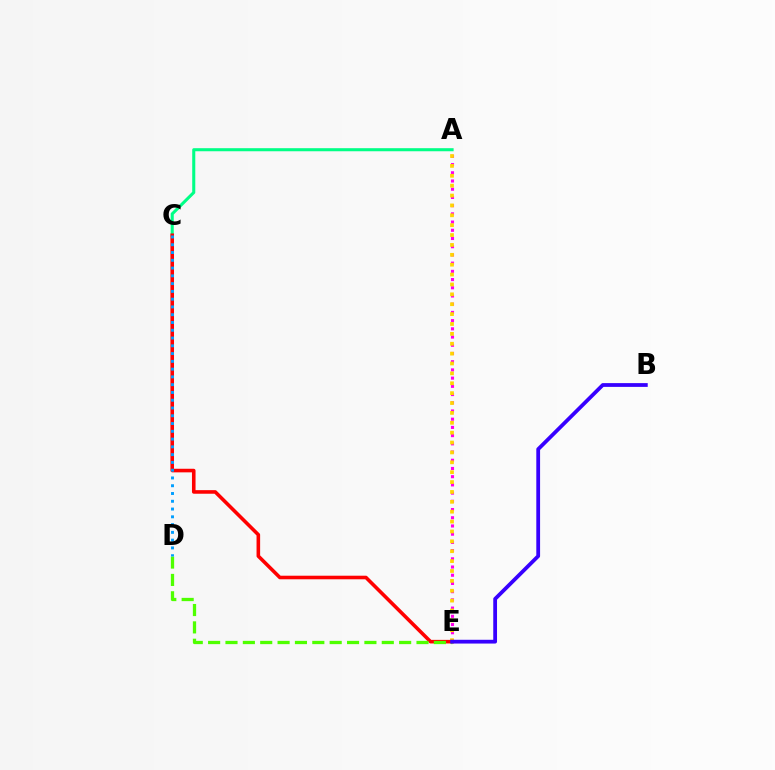{('A', 'C'): [{'color': '#00ff86', 'line_style': 'solid', 'thickness': 2.21}], ('A', 'E'): [{'color': '#ff00ed', 'line_style': 'dotted', 'thickness': 2.23}, {'color': '#ffd500', 'line_style': 'dotted', 'thickness': 2.68}], ('C', 'E'): [{'color': '#ff0000', 'line_style': 'solid', 'thickness': 2.58}], ('D', 'E'): [{'color': '#4fff00', 'line_style': 'dashed', 'thickness': 2.36}], ('C', 'D'): [{'color': '#009eff', 'line_style': 'dotted', 'thickness': 2.11}], ('B', 'E'): [{'color': '#3700ff', 'line_style': 'solid', 'thickness': 2.72}]}